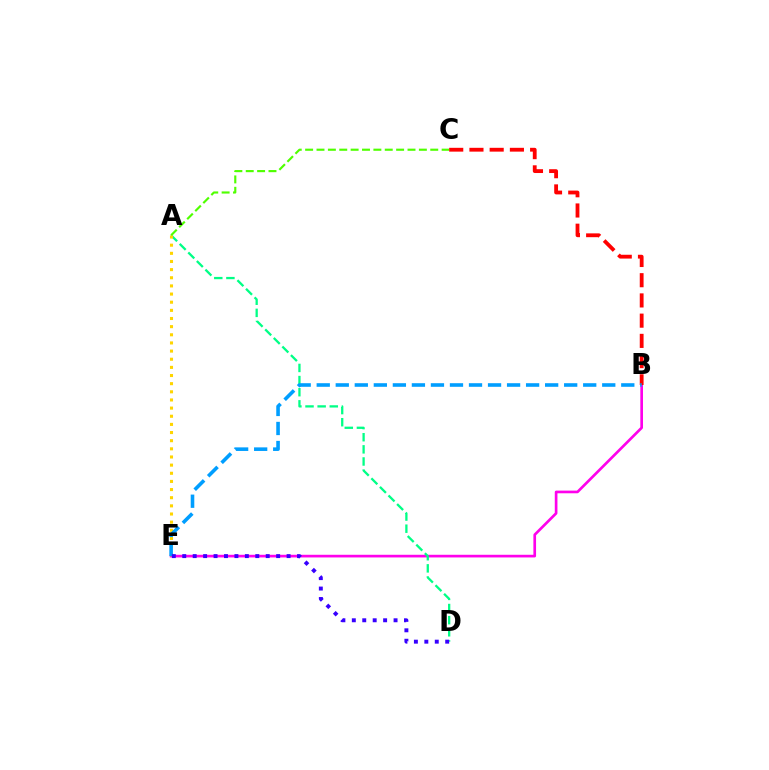{('B', 'E'): [{'color': '#ff00ed', 'line_style': 'solid', 'thickness': 1.92}, {'color': '#009eff', 'line_style': 'dashed', 'thickness': 2.59}], ('A', 'D'): [{'color': '#00ff86', 'line_style': 'dashed', 'thickness': 1.65}], ('A', 'C'): [{'color': '#4fff00', 'line_style': 'dashed', 'thickness': 1.55}], ('B', 'C'): [{'color': '#ff0000', 'line_style': 'dashed', 'thickness': 2.75}], ('A', 'E'): [{'color': '#ffd500', 'line_style': 'dotted', 'thickness': 2.21}], ('D', 'E'): [{'color': '#3700ff', 'line_style': 'dotted', 'thickness': 2.83}]}